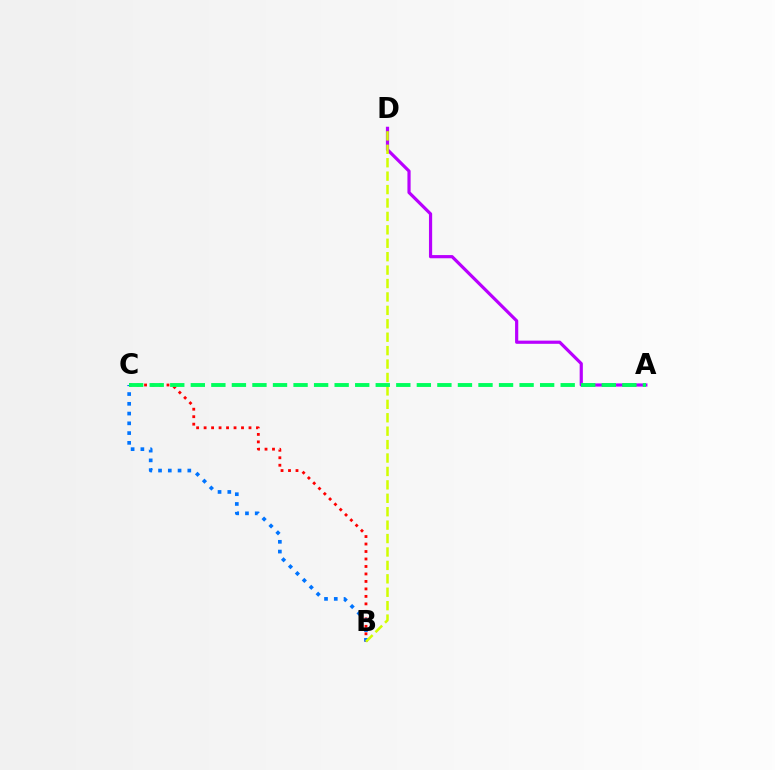{('A', 'D'): [{'color': '#b900ff', 'line_style': 'solid', 'thickness': 2.3}], ('B', 'C'): [{'color': '#ff0000', 'line_style': 'dotted', 'thickness': 2.03}, {'color': '#0074ff', 'line_style': 'dotted', 'thickness': 2.65}], ('B', 'D'): [{'color': '#d1ff00', 'line_style': 'dashed', 'thickness': 1.82}], ('A', 'C'): [{'color': '#00ff5c', 'line_style': 'dashed', 'thickness': 2.79}]}